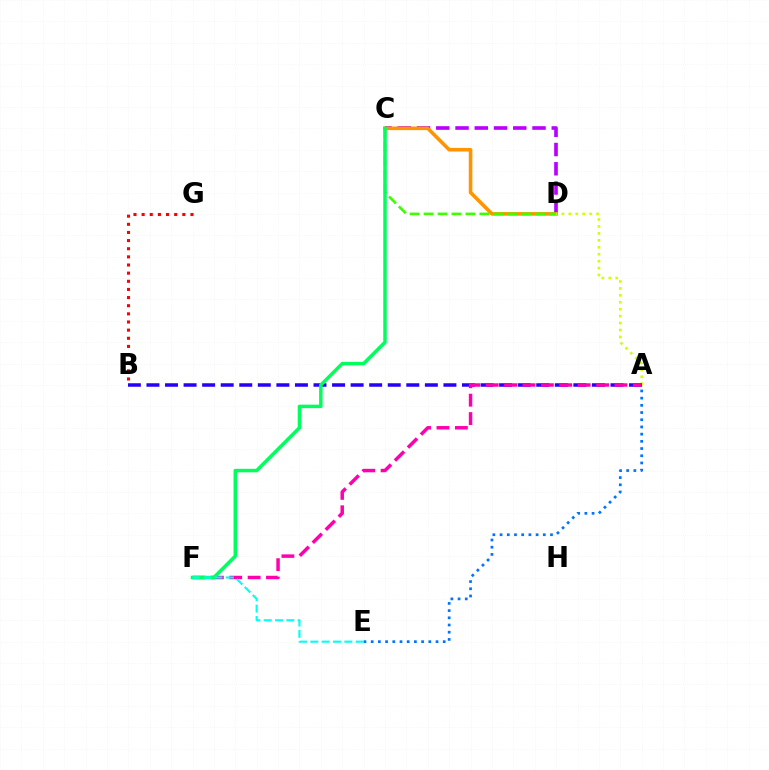{('C', 'D'): [{'color': '#b900ff', 'line_style': 'dashed', 'thickness': 2.62}, {'color': '#ff9400', 'line_style': 'solid', 'thickness': 2.59}, {'color': '#3dff00', 'line_style': 'dashed', 'thickness': 1.9}], ('A', 'D'): [{'color': '#d1ff00', 'line_style': 'dotted', 'thickness': 1.89}], ('A', 'E'): [{'color': '#0074ff', 'line_style': 'dotted', 'thickness': 1.96}], ('A', 'B'): [{'color': '#2500ff', 'line_style': 'dashed', 'thickness': 2.52}], ('A', 'F'): [{'color': '#ff00ac', 'line_style': 'dashed', 'thickness': 2.5}], ('B', 'G'): [{'color': '#ff0000', 'line_style': 'dotted', 'thickness': 2.21}], ('C', 'F'): [{'color': '#00ff5c', 'line_style': 'solid', 'thickness': 2.5}], ('E', 'F'): [{'color': '#00fff6', 'line_style': 'dashed', 'thickness': 1.54}]}